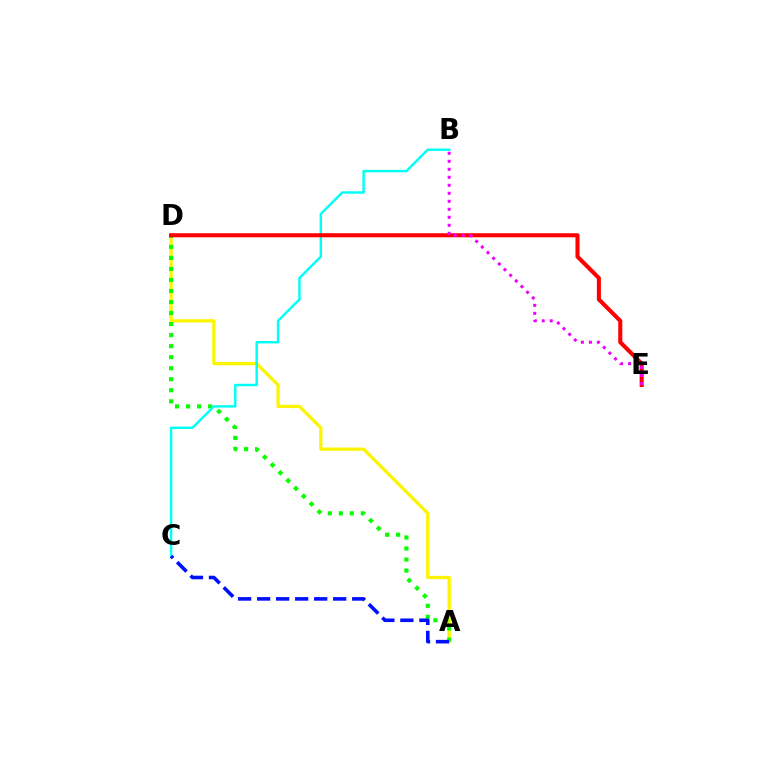{('A', 'D'): [{'color': '#fcf500', 'line_style': 'solid', 'thickness': 2.34}, {'color': '#08ff00', 'line_style': 'dotted', 'thickness': 3.0}], ('B', 'C'): [{'color': '#00fff6', 'line_style': 'solid', 'thickness': 1.77}], ('A', 'C'): [{'color': '#0010ff', 'line_style': 'dashed', 'thickness': 2.58}], ('D', 'E'): [{'color': '#ff0000', 'line_style': 'solid', 'thickness': 2.93}], ('B', 'E'): [{'color': '#ee00ff', 'line_style': 'dotted', 'thickness': 2.17}]}